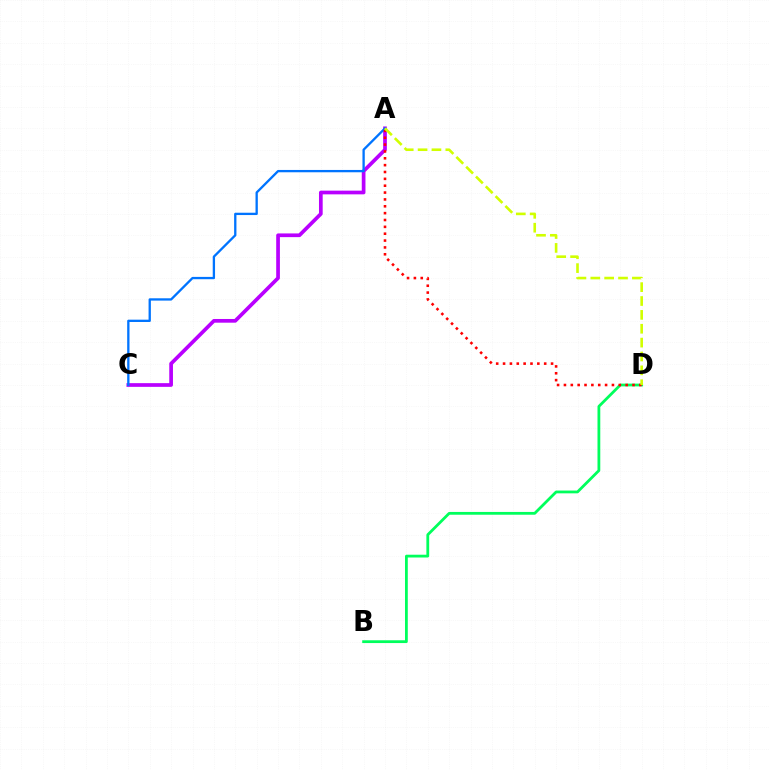{('A', 'C'): [{'color': '#b900ff', 'line_style': 'solid', 'thickness': 2.67}, {'color': '#0074ff', 'line_style': 'solid', 'thickness': 1.67}], ('B', 'D'): [{'color': '#00ff5c', 'line_style': 'solid', 'thickness': 2.0}], ('A', 'D'): [{'color': '#ff0000', 'line_style': 'dotted', 'thickness': 1.86}, {'color': '#d1ff00', 'line_style': 'dashed', 'thickness': 1.88}]}